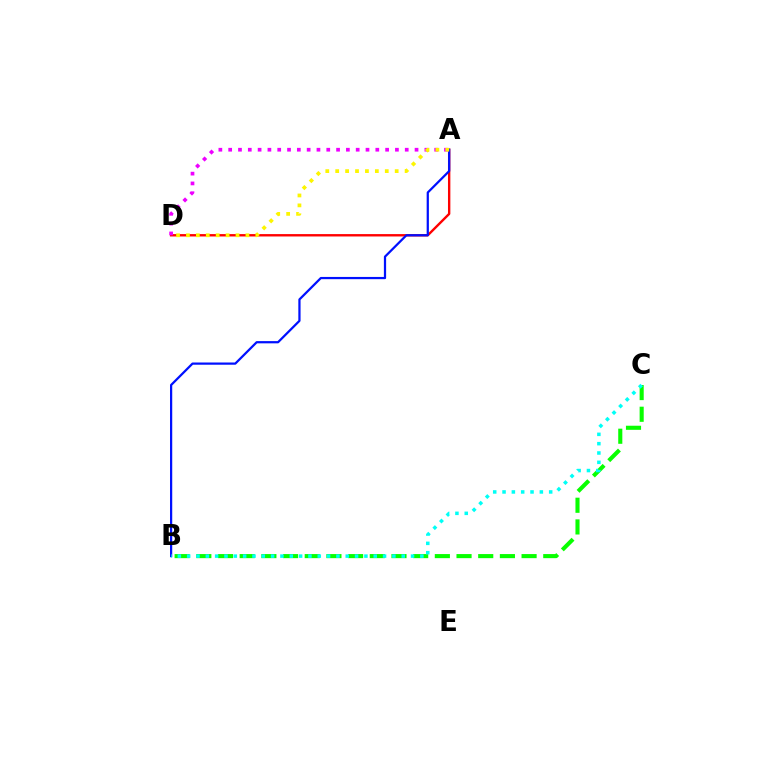{('B', 'C'): [{'color': '#08ff00', 'line_style': 'dashed', 'thickness': 2.95}, {'color': '#00fff6', 'line_style': 'dotted', 'thickness': 2.53}], ('A', 'D'): [{'color': '#ff0000', 'line_style': 'solid', 'thickness': 1.71}, {'color': '#ee00ff', 'line_style': 'dotted', 'thickness': 2.67}, {'color': '#fcf500', 'line_style': 'dotted', 'thickness': 2.69}], ('A', 'B'): [{'color': '#0010ff', 'line_style': 'solid', 'thickness': 1.61}]}